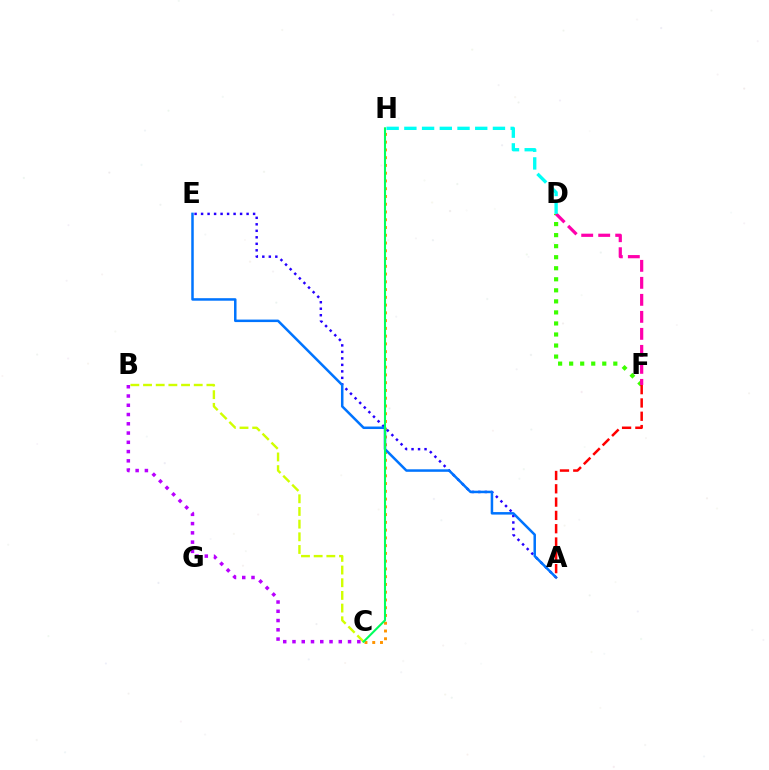{('C', 'H'): [{'color': '#ff9400', 'line_style': 'dotted', 'thickness': 2.11}, {'color': '#00ff5c', 'line_style': 'solid', 'thickness': 1.51}], ('A', 'E'): [{'color': '#2500ff', 'line_style': 'dotted', 'thickness': 1.77}, {'color': '#0074ff', 'line_style': 'solid', 'thickness': 1.81}], ('D', 'F'): [{'color': '#3dff00', 'line_style': 'dotted', 'thickness': 3.0}, {'color': '#ff00ac', 'line_style': 'dashed', 'thickness': 2.31}], ('A', 'F'): [{'color': '#ff0000', 'line_style': 'dashed', 'thickness': 1.81}], ('B', 'C'): [{'color': '#d1ff00', 'line_style': 'dashed', 'thickness': 1.72}, {'color': '#b900ff', 'line_style': 'dotted', 'thickness': 2.52}], ('D', 'H'): [{'color': '#00fff6', 'line_style': 'dashed', 'thickness': 2.41}]}